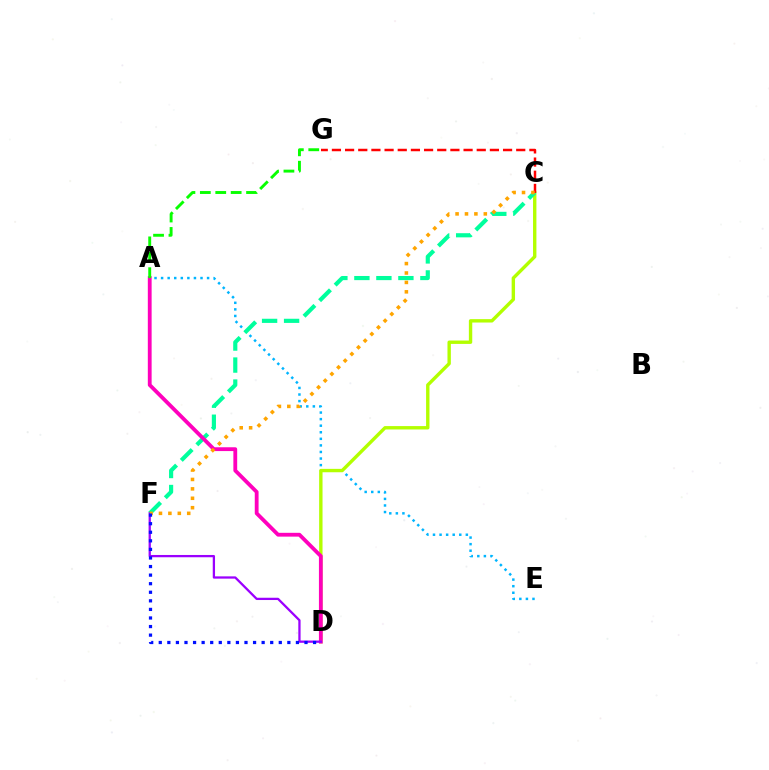{('A', 'E'): [{'color': '#00b5ff', 'line_style': 'dotted', 'thickness': 1.79}], ('C', 'D'): [{'color': '#b3ff00', 'line_style': 'solid', 'thickness': 2.44}], ('C', 'F'): [{'color': '#00ff9d', 'line_style': 'dashed', 'thickness': 2.99}, {'color': '#ffa500', 'line_style': 'dotted', 'thickness': 2.56}], ('A', 'D'): [{'color': '#ff00bd', 'line_style': 'solid', 'thickness': 2.75}], ('C', 'G'): [{'color': '#ff0000', 'line_style': 'dashed', 'thickness': 1.79}], ('A', 'G'): [{'color': '#08ff00', 'line_style': 'dashed', 'thickness': 2.09}], ('D', 'F'): [{'color': '#9b00ff', 'line_style': 'solid', 'thickness': 1.64}, {'color': '#0010ff', 'line_style': 'dotted', 'thickness': 2.33}]}